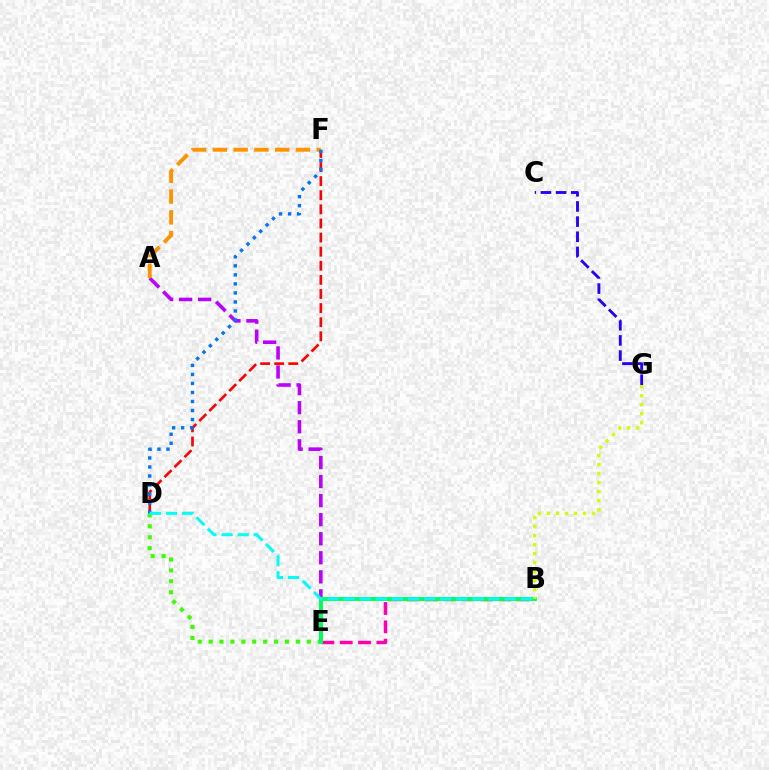{('D', 'F'): [{'color': '#ff0000', 'line_style': 'dashed', 'thickness': 1.92}, {'color': '#0074ff', 'line_style': 'dotted', 'thickness': 2.45}], ('D', 'E'): [{'color': '#3dff00', 'line_style': 'dotted', 'thickness': 2.97}], ('C', 'G'): [{'color': '#2500ff', 'line_style': 'dashed', 'thickness': 2.06}], ('A', 'E'): [{'color': '#b900ff', 'line_style': 'dashed', 'thickness': 2.59}], ('A', 'F'): [{'color': '#ff9400', 'line_style': 'dashed', 'thickness': 2.82}], ('B', 'E'): [{'color': '#ff00ac', 'line_style': 'dashed', 'thickness': 2.49}, {'color': '#00ff5c', 'line_style': 'solid', 'thickness': 2.81}], ('B', 'D'): [{'color': '#00fff6', 'line_style': 'dashed', 'thickness': 2.19}], ('B', 'G'): [{'color': '#d1ff00', 'line_style': 'dotted', 'thickness': 2.45}]}